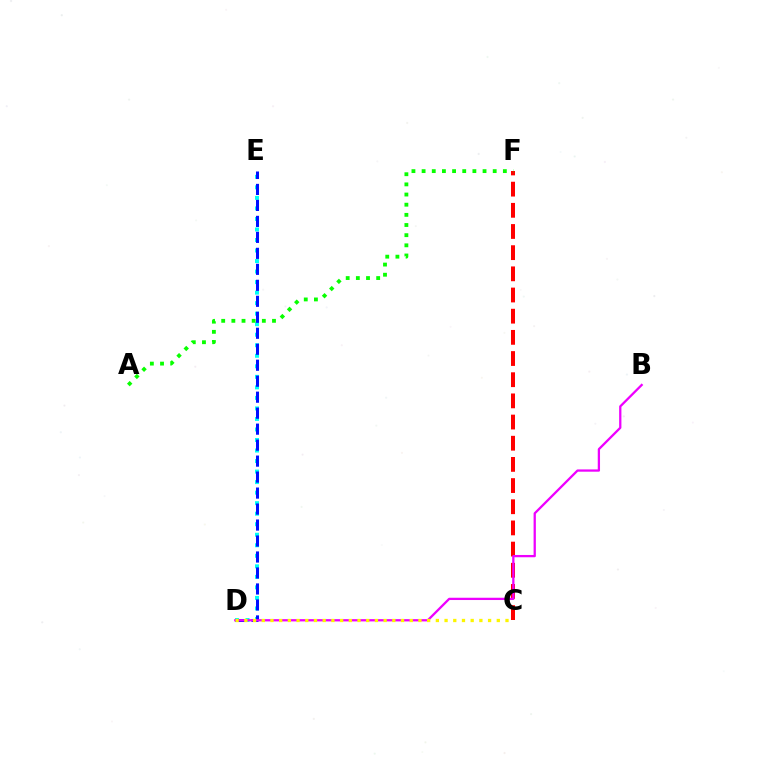{('C', 'F'): [{'color': '#ff0000', 'line_style': 'dashed', 'thickness': 2.88}], ('D', 'E'): [{'color': '#00fff6', 'line_style': 'dotted', 'thickness': 2.86}, {'color': '#0010ff', 'line_style': 'dashed', 'thickness': 2.17}], ('B', 'D'): [{'color': '#ee00ff', 'line_style': 'solid', 'thickness': 1.64}], ('C', 'D'): [{'color': '#fcf500', 'line_style': 'dotted', 'thickness': 2.37}], ('A', 'F'): [{'color': '#08ff00', 'line_style': 'dotted', 'thickness': 2.76}]}